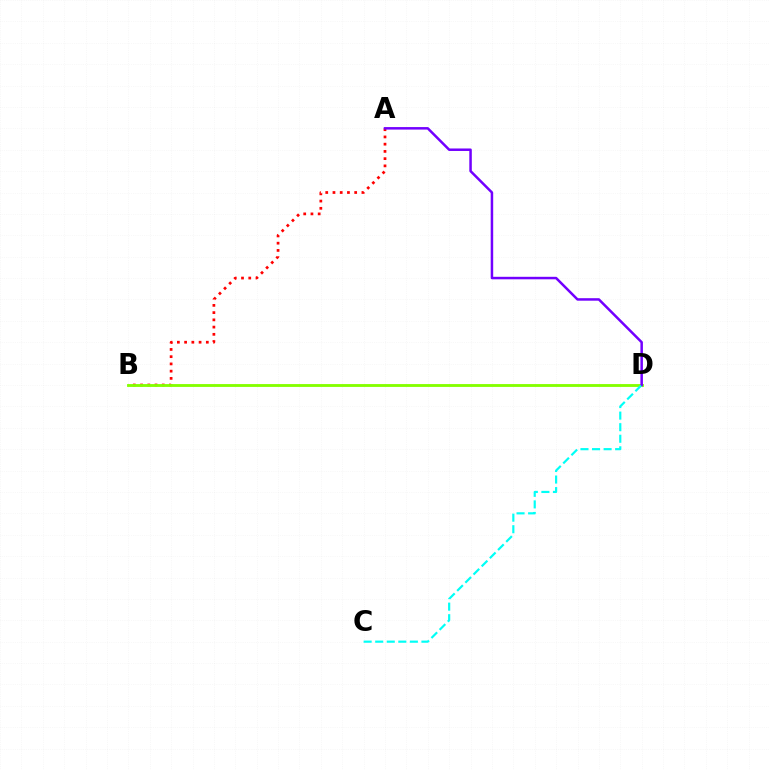{('A', 'B'): [{'color': '#ff0000', 'line_style': 'dotted', 'thickness': 1.97}], ('B', 'D'): [{'color': '#84ff00', 'line_style': 'solid', 'thickness': 2.05}], ('A', 'D'): [{'color': '#7200ff', 'line_style': 'solid', 'thickness': 1.8}], ('C', 'D'): [{'color': '#00fff6', 'line_style': 'dashed', 'thickness': 1.57}]}